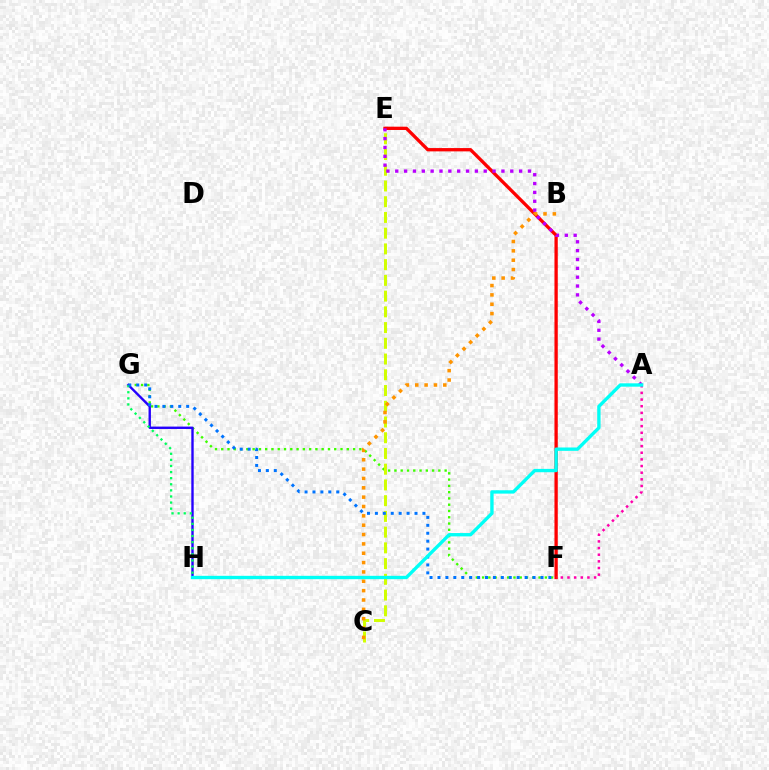{('F', 'G'): [{'color': '#3dff00', 'line_style': 'dotted', 'thickness': 1.71}, {'color': '#0074ff', 'line_style': 'dotted', 'thickness': 2.15}], ('E', 'F'): [{'color': '#ff0000', 'line_style': 'solid', 'thickness': 2.38}], ('G', 'H'): [{'color': '#2500ff', 'line_style': 'solid', 'thickness': 1.72}, {'color': '#00ff5c', 'line_style': 'dotted', 'thickness': 1.66}], ('C', 'E'): [{'color': '#d1ff00', 'line_style': 'dashed', 'thickness': 2.14}], ('A', 'F'): [{'color': '#ff00ac', 'line_style': 'dotted', 'thickness': 1.81}], ('B', 'C'): [{'color': '#ff9400', 'line_style': 'dotted', 'thickness': 2.54}], ('A', 'E'): [{'color': '#b900ff', 'line_style': 'dotted', 'thickness': 2.4}], ('A', 'H'): [{'color': '#00fff6', 'line_style': 'solid', 'thickness': 2.41}]}